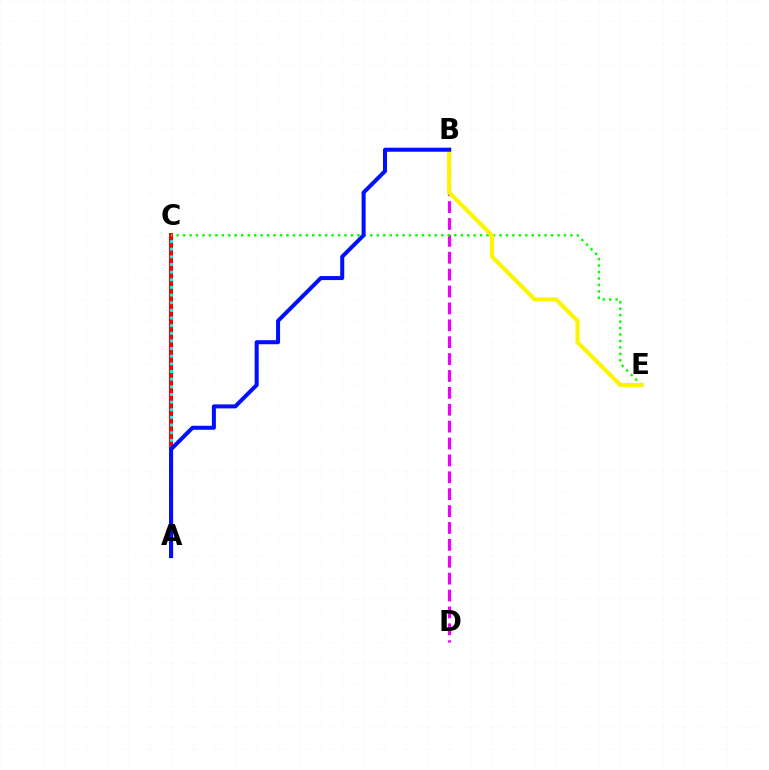{('A', 'C'): [{'color': '#ff0000', 'line_style': 'solid', 'thickness': 2.87}, {'color': '#00fff6', 'line_style': 'dotted', 'thickness': 2.08}], ('B', 'D'): [{'color': '#ee00ff', 'line_style': 'dashed', 'thickness': 2.29}], ('C', 'E'): [{'color': '#08ff00', 'line_style': 'dotted', 'thickness': 1.75}], ('B', 'E'): [{'color': '#fcf500', 'line_style': 'solid', 'thickness': 2.98}], ('A', 'B'): [{'color': '#0010ff', 'line_style': 'solid', 'thickness': 2.89}]}